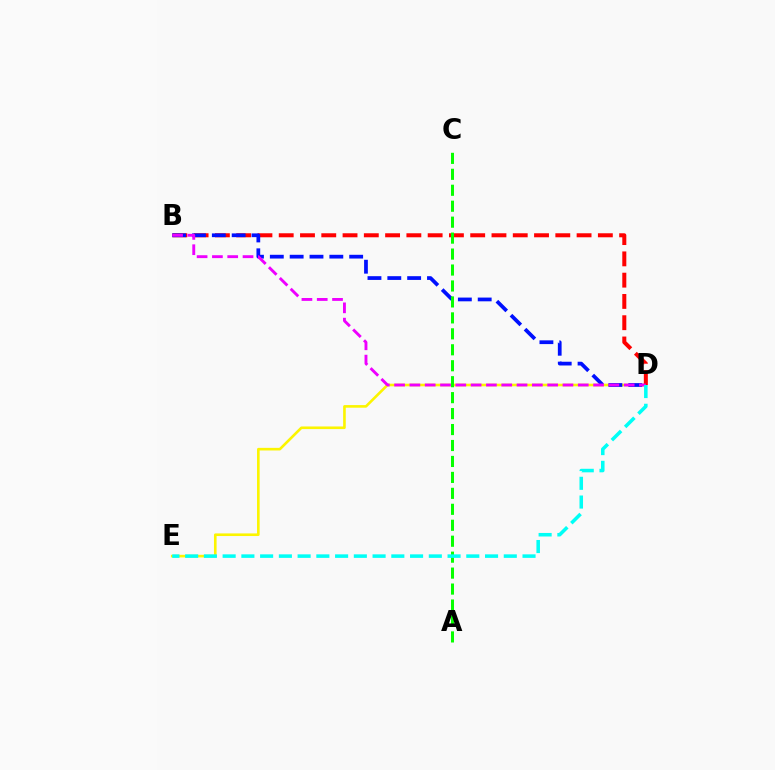{('D', 'E'): [{'color': '#fcf500', 'line_style': 'solid', 'thickness': 1.89}, {'color': '#00fff6', 'line_style': 'dashed', 'thickness': 2.55}], ('B', 'D'): [{'color': '#ff0000', 'line_style': 'dashed', 'thickness': 2.89}, {'color': '#0010ff', 'line_style': 'dashed', 'thickness': 2.7}, {'color': '#ee00ff', 'line_style': 'dashed', 'thickness': 2.08}], ('A', 'C'): [{'color': '#08ff00', 'line_style': 'dashed', 'thickness': 2.17}]}